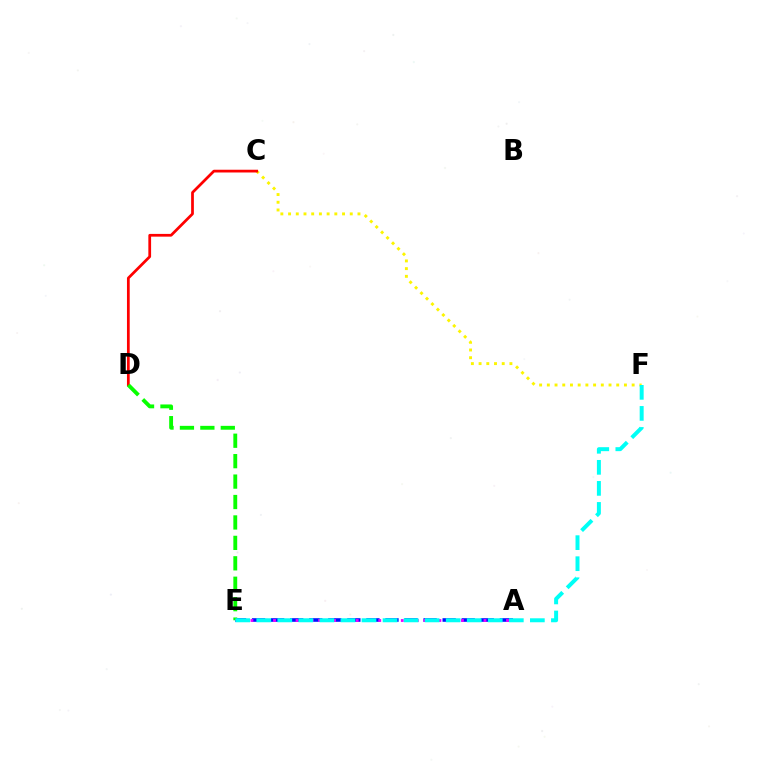{('A', 'E'): [{'color': '#0010ff', 'line_style': 'dashed', 'thickness': 2.59}, {'color': '#ee00ff', 'line_style': 'dotted', 'thickness': 2.04}], ('C', 'F'): [{'color': '#fcf500', 'line_style': 'dotted', 'thickness': 2.1}], ('C', 'D'): [{'color': '#ff0000', 'line_style': 'solid', 'thickness': 1.98}], ('D', 'E'): [{'color': '#08ff00', 'line_style': 'dashed', 'thickness': 2.78}], ('E', 'F'): [{'color': '#00fff6', 'line_style': 'dashed', 'thickness': 2.86}]}